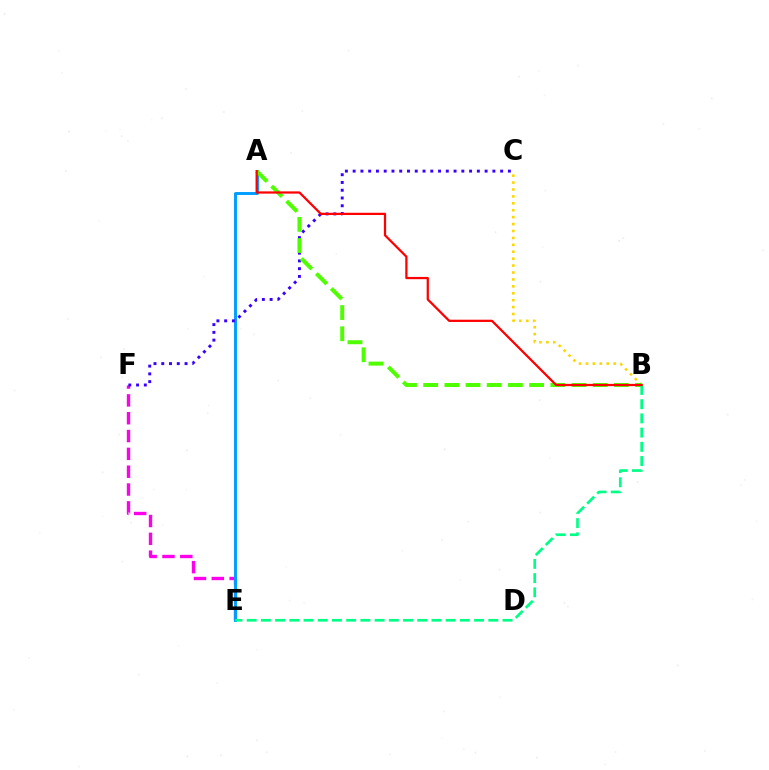{('E', 'F'): [{'color': '#ff00ed', 'line_style': 'dashed', 'thickness': 2.42}], ('A', 'E'): [{'color': '#009eff', 'line_style': 'solid', 'thickness': 2.11}], ('C', 'F'): [{'color': '#3700ff', 'line_style': 'dotted', 'thickness': 2.11}], ('B', 'C'): [{'color': '#ffd500', 'line_style': 'dotted', 'thickness': 1.88}], ('A', 'B'): [{'color': '#4fff00', 'line_style': 'dashed', 'thickness': 2.88}, {'color': '#ff0000', 'line_style': 'solid', 'thickness': 1.62}], ('B', 'E'): [{'color': '#00ff86', 'line_style': 'dashed', 'thickness': 1.93}]}